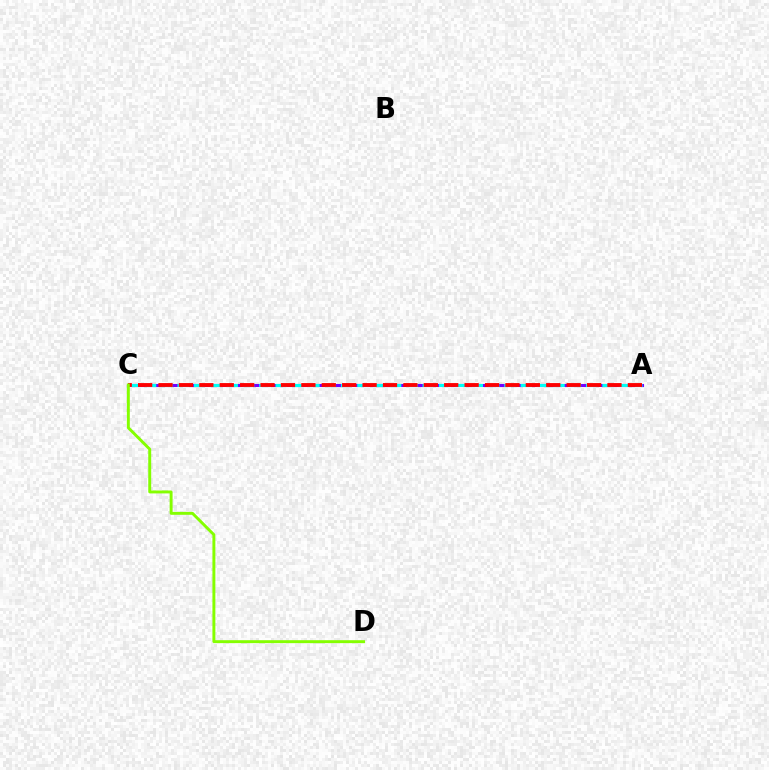{('A', 'C'): [{'color': '#7200ff', 'line_style': 'solid', 'thickness': 2.21}, {'color': '#00fff6', 'line_style': 'dashed', 'thickness': 2.22}, {'color': '#ff0000', 'line_style': 'dashed', 'thickness': 2.77}], ('C', 'D'): [{'color': '#84ff00', 'line_style': 'solid', 'thickness': 2.11}]}